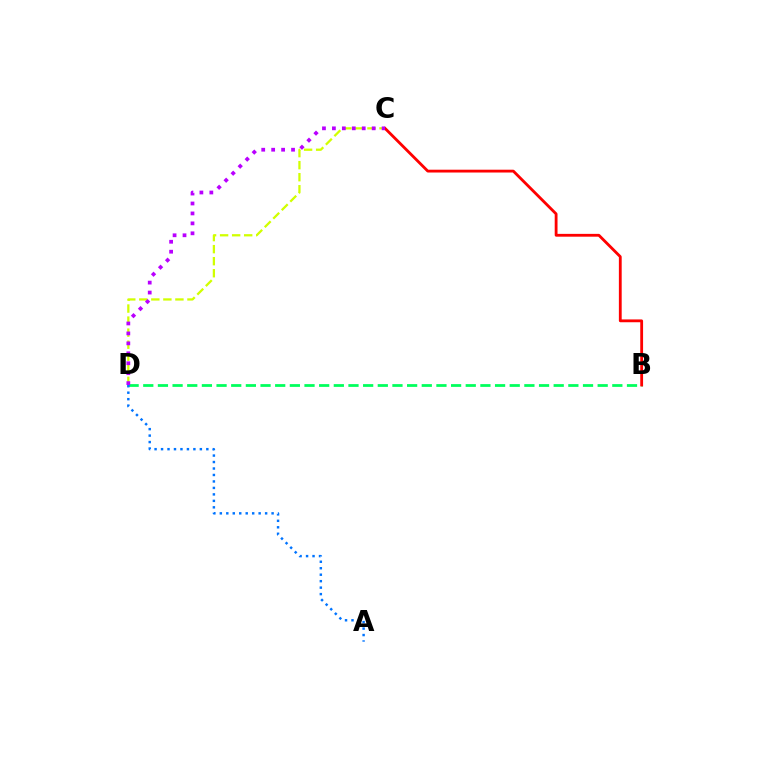{('C', 'D'): [{'color': '#d1ff00', 'line_style': 'dashed', 'thickness': 1.64}, {'color': '#b900ff', 'line_style': 'dotted', 'thickness': 2.7}], ('B', 'D'): [{'color': '#00ff5c', 'line_style': 'dashed', 'thickness': 1.99}], ('B', 'C'): [{'color': '#ff0000', 'line_style': 'solid', 'thickness': 2.03}], ('A', 'D'): [{'color': '#0074ff', 'line_style': 'dotted', 'thickness': 1.76}]}